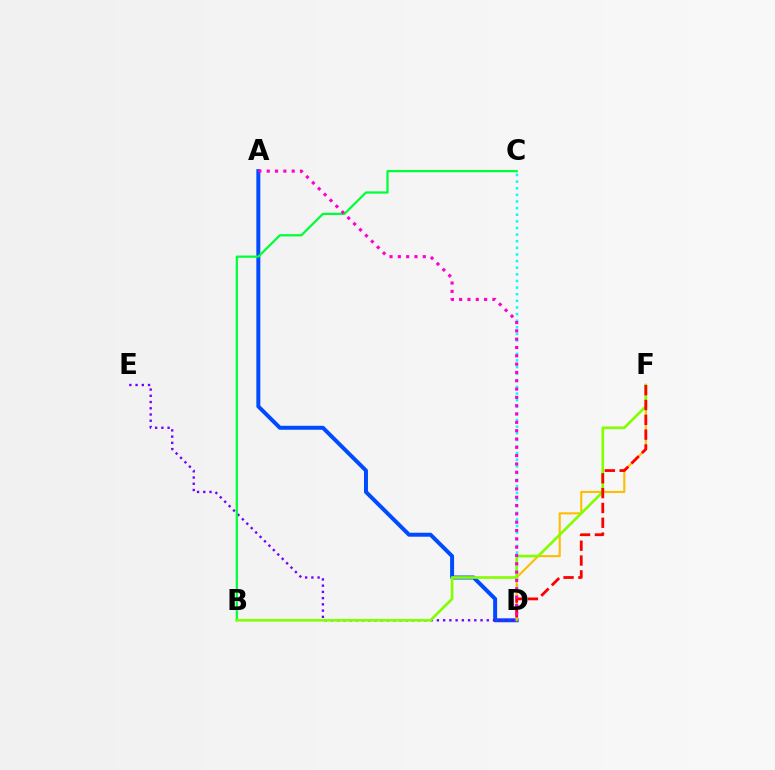{('A', 'D'): [{'color': '#004bff', 'line_style': 'solid', 'thickness': 2.86}, {'color': '#ff00cf', 'line_style': 'dotted', 'thickness': 2.26}], ('C', 'D'): [{'color': '#00fff6', 'line_style': 'dotted', 'thickness': 1.8}], ('D', 'E'): [{'color': '#7200ff', 'line_style': 'dotted', 'thickness': 1.69}], ('B', 'C'): [{'color': '#00ff39', 'line_style': 'solid', 'thickness': 1.61}], ('D', 'F'): [{'color': '#ffbd00', 'line_style': 'solid', 'thickness': 1.51}, {'color': '#ff0000', 'line_style': 'dashed', 'thickness': 2.01}], ('B', 'F'): [{'color': '#84ff00', 'line_style': 'solid', 'thickness': 1.92}]}